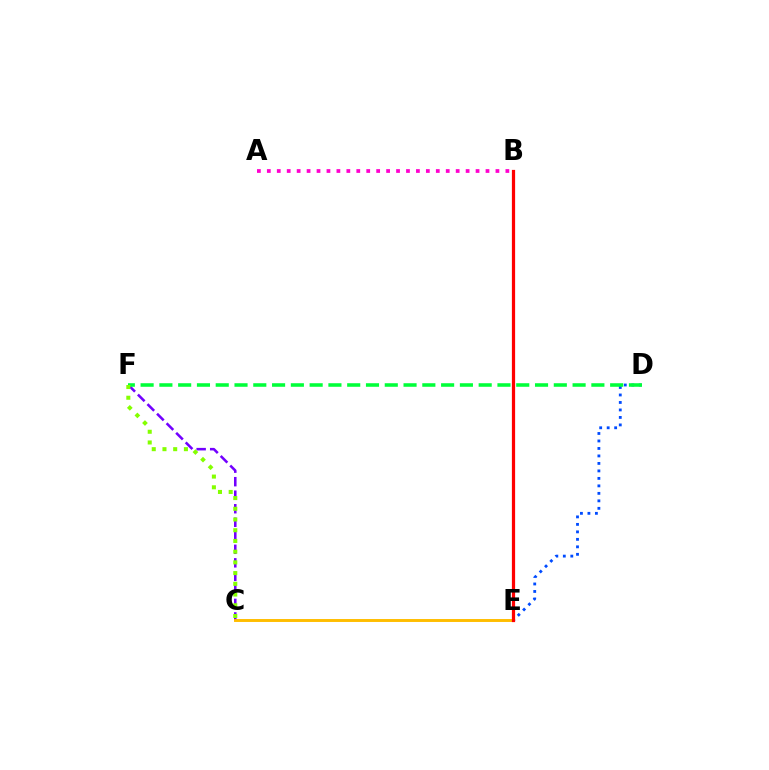{('D', 'E'): [{'color': '#004bff', 'line_style': 'dotted', 'thickness': 2.03}], ('B', 'E'): [{'color': '#00fff6', 'line_style': 'solid', 'thickness': 1.95}, {'color': '#ff0000', 'line_style': 'solid', 'thickness': 2.32}], ('C', 'F'): [{'color': '#7200ff', 'line_style': 'dashed', 'thickness': 1.84}, {'color': '#84ff00', 'line_style': 'dotted', 'thickness': 2.91}], ('D', 'F'): [{'color': '#00ff39', 'line_style': 'dashed', 'thickness': 2.55}], ('C', 'E'): [{'color': '#ffbd00', 'line_style': 'solid', 'thickness': 2.11}], ('A', 'B'): [{'color': '#ff00cf', 'line_style': 'dotted', 'thickness': 2.7}]}